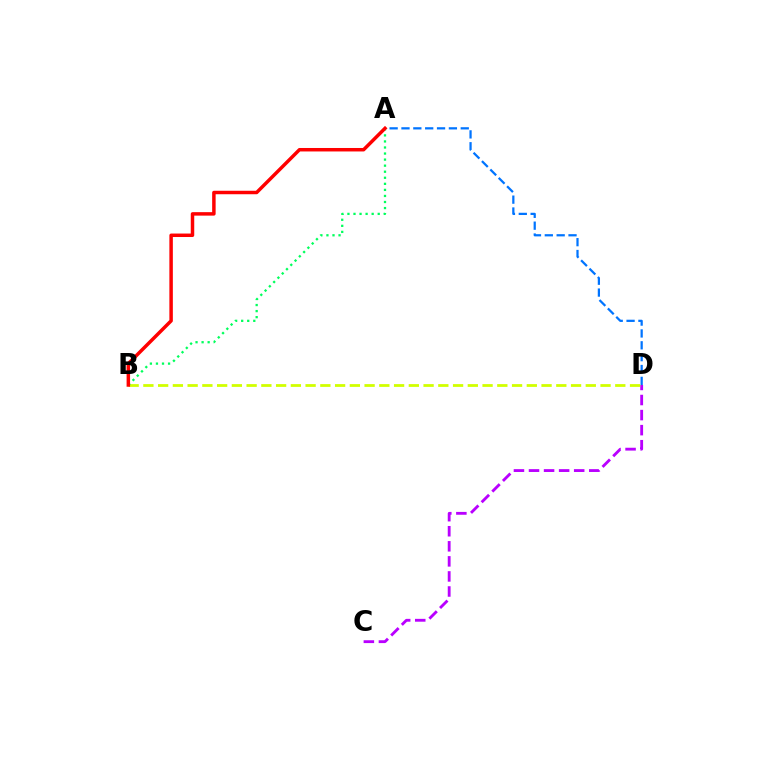{('A', 'D'): [{'color': '#0074ff', 'line_style': 'dashed', 'thickness': 1.61}], ('C', 'D'): [{'color': '#b900ff', 'line_style': 'dashed', 'thickness': 2.05}], ('B', 'D'): [{'color': '#d1ff00', 'line_style': 'dashed', 'thickness': 2.0}], ('A', 'B'): [{'color': '#00ff5c', 'line_style': 'dotted', 'thickness': 1.65}, {'color': '#ff0000', 'line_style': 'solid', 'thickness': 2.5}]}